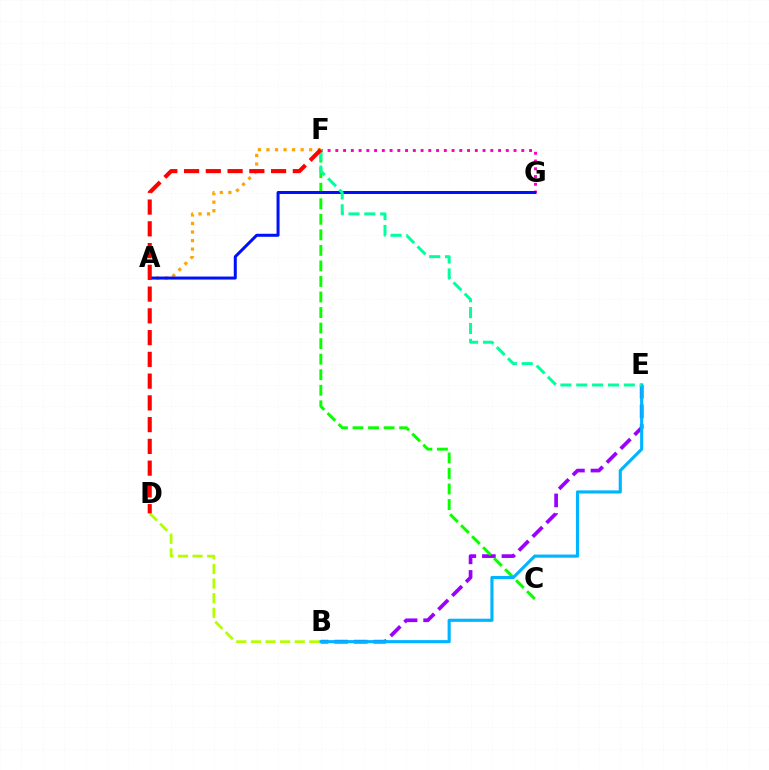{('B', 'E'): [{'color': '#9b00ff', 'line_style': 'dashed', 'thickness': 2.66}, {'color': '#00b5ff', 'line_style': 'solid', 'thickness': 2.25}], ('C', 'F'): [{'color': '#08ff00', 'line_style': 'dashed', 'thickness': 2.11}], ('A', 'F'): [{'color': '#ffa500', 'line_style': 'dotted', 'thickness': 2.32}], ('F', 'G'): [{'color': '#ff00bd', 'line_style': 'dotted', 'thickness': 2.11}], ('A', 'G'): [{'color': '#0010ff', 'line_style': 'solid', 'thickness': 2.17}], ('E', 'F'): [{'color': '#00ff9d', 'line_style': 'dashed', 'thickness': 2.15}], ('B', 'D'): [{'color': '#b3ff00', 'line_style': 'dashed', 'thickness': 1.98}], ('D', 'F'): [{'color': '#ff0000', 'line_style': 'dashed', 'thickness': 2.96}]}